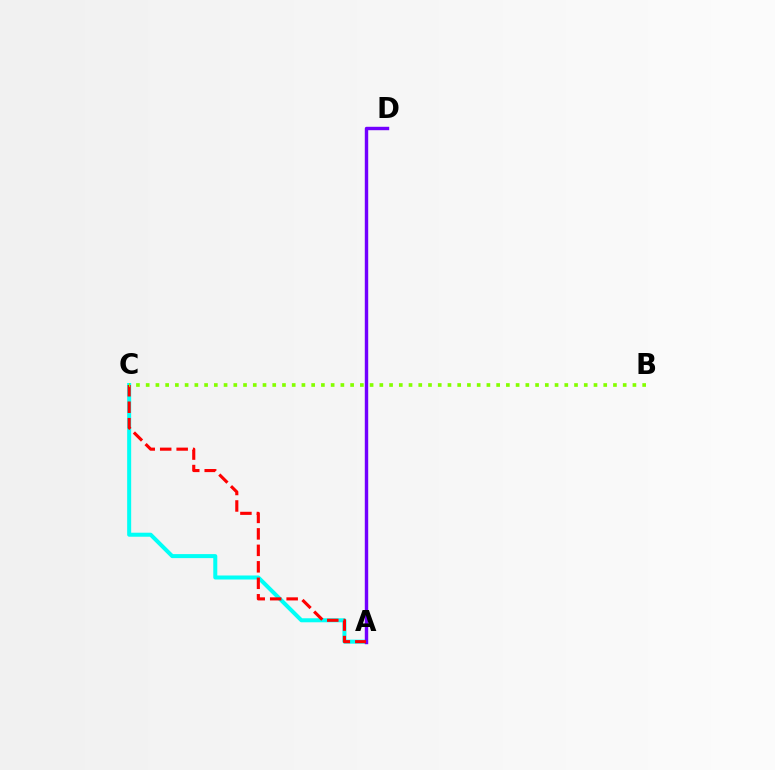{('A', 'C'): [{'color': '#00fff6', 'line_style': 'solid', 'thickness': 2.89}, {'color': '#ff0000', 'line_style': 'dashed', 'thickness': 2.24}], ('A', 'D'): [{'color': '#7200ff', 'line_style': 'solid', 'thickness': 2.46}], ('B', 'C'): [{'color': '#84ff00', 'line_style': 'dotted', 'thickness': 2.64}]}